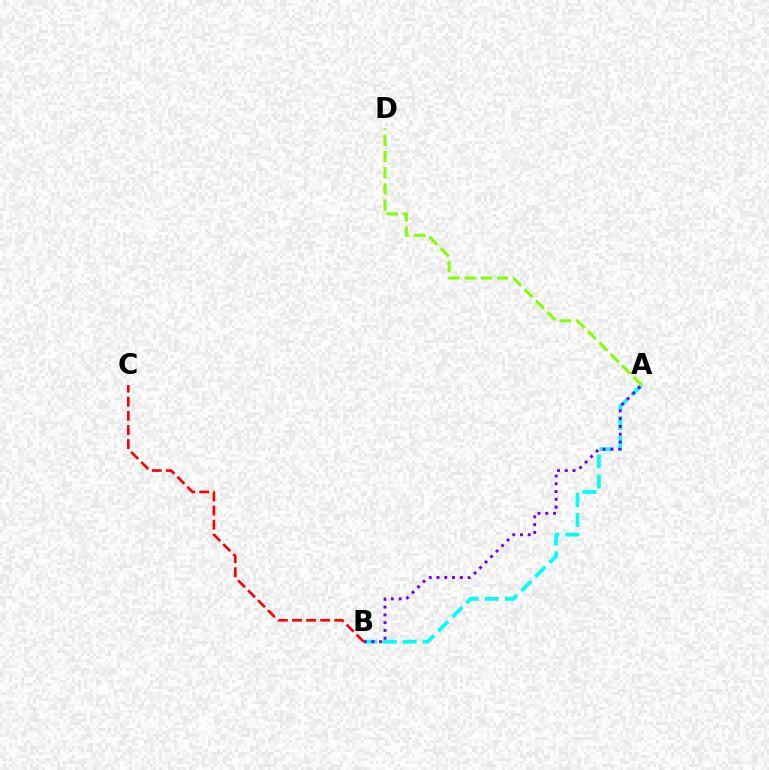{('A', 'B'): [{'color': '#00fff6', 'line_style': 'dashed', 'thickness': 2.71}, {'color': '#7200ff', 'line_style': 'dotted', 'thickness': 2.11}], ('B', 'C'): [{'color': '#ff0000', 'line_style': 'dashed', 'thickness': 1.92}], ('A', 'D'): [{'color': '#84ff00', 'line_style': 'dashed', 'thickness': 2.2}]}